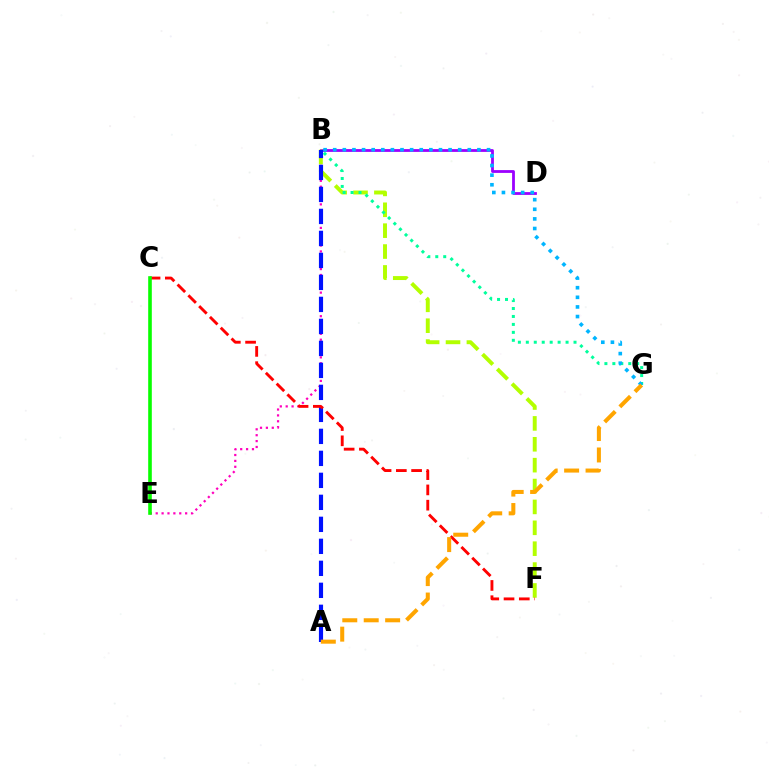{('B', 'D'): [{'color': '#9b00ff', 'line_style': 'solid', 'thickness': 2.01}], ('B', 'E'): [{'color': '#ff00bd', 'line_style': 'dotted', 'thickness': 1.6}], ('B', 'F'): [{'color': '#b3ff00', 'line_style': 'dashed', 'thickness': 2.84}], ('A', 'B'): [{'color': '#0010ff', 'line_style': 'dashed', 'thickness': 2.99}], ('B', 'G'): [{'color': '#00ff9d', 'line_style': 'dotted', 'thickness': 2.16}, {'color': '#00b5ff', 'line_style': 'dotted', 'thickness': 2.61}], ('C', 'F'): [{'color': '#ff0000', 'line_style': 'dashed', 'thickness': 2.07}], ('C', 'E'): [{'color': '#08ff00', 'line_style': 'solid', 'thickness': 2.6}], ('A', 'G'): [{'color': '#ffa500', 'line_style': 'dashed', 'thickness': 2.91}]}